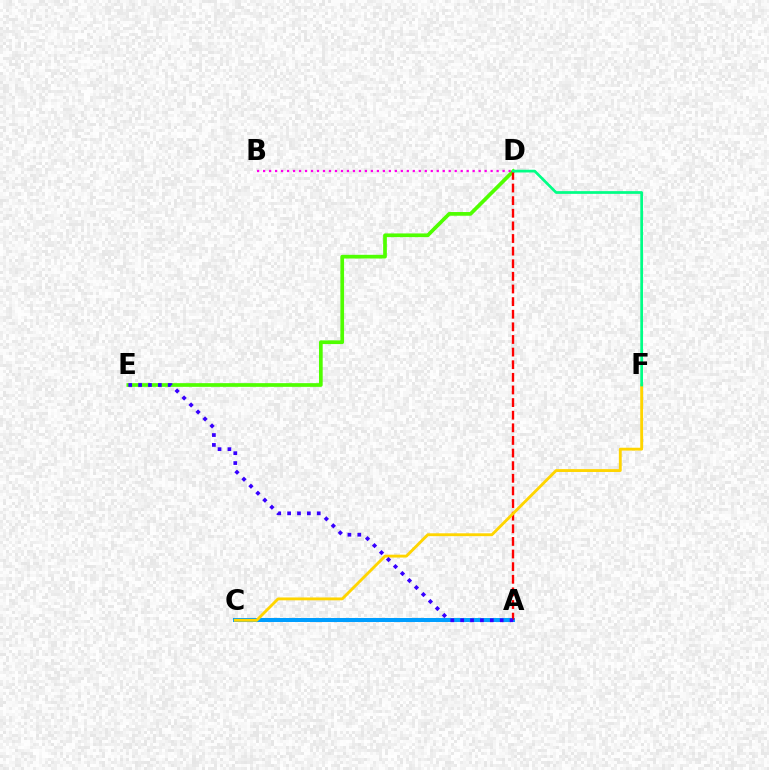{('D', 'E'): [{'color': '#4fff00', 'line_style': 'solid', 'thickness': 2.66}], ('A', 'C'): [{'color': '#009eff', 'line_style': 'solid', 'thickness': 2.89}], ('B', 'D'): [{'color': '#ff00ed', 'line_style': 'dotted', 'thickness': 1.63}], ('A', 'D'): [{'color': '#ff0000', 'line_style': 'dashed', 'thickness': 1.71}], ('C', 'F'): [{'color': '#ffd500', 'line_style': 'solid', 'thickness': 2.06}], ('D', 'F'): [{'color': '#00ff86', 'line_style': 'solid', 'thickness': 1.96}], ('A', 'E'): [{'color': '#3700ff', 'line_style': 'dotted', 'thickness': 2.68}]}